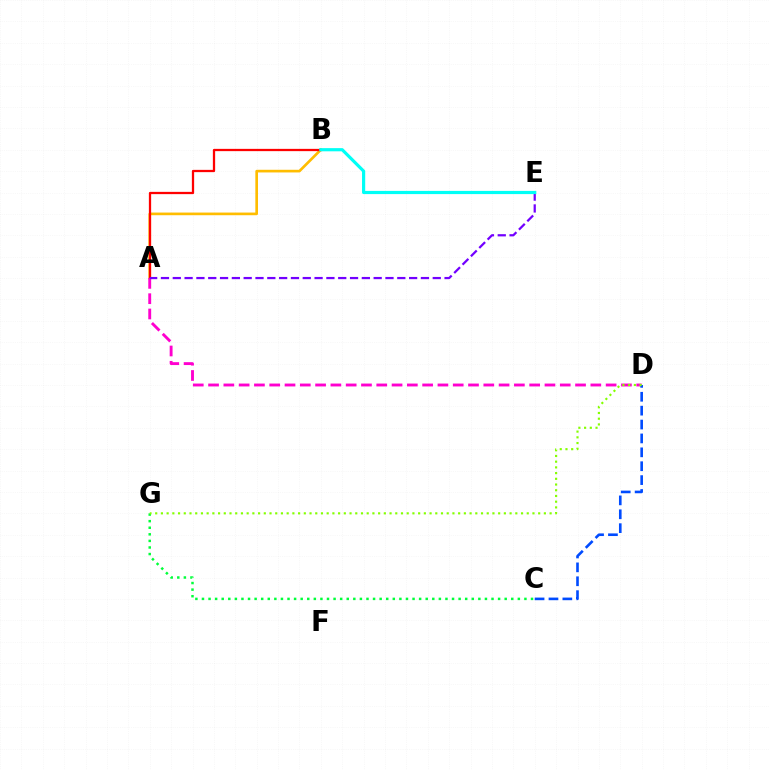{('A', 'B'): [{'color': '#ffbd00', 'line_style': 'solid', 'thickness': 1.92}, {'color': '#ff0000', 'line_style': 'solid', 'thickness': 1.63}], ('A', 'D'): [{'color': '#ff00cf', 'line_style': 'dashed', 'thickness': 2.08}], ('A', 'E'): [{'color': '#7200ff', 'line_style': 'dashed', 'thickness': 1.61}], ('B', 'E'): [{'color': '#00fff6', 'line_style': 'solid', 'thickness': 2.29}], ('C', 'G'): [{'color': '#00ff39', 'line_style': 'dotted', 'thickness': 1.79}], ('C', 'D'): [{'color': '#004bff', 'line_style': 'dashed', 'thickness': 1.89}], ('D', 'G'): [{'color': '#84ff00', 'line_style': 'dotted', 'thickness': 1.55}]}